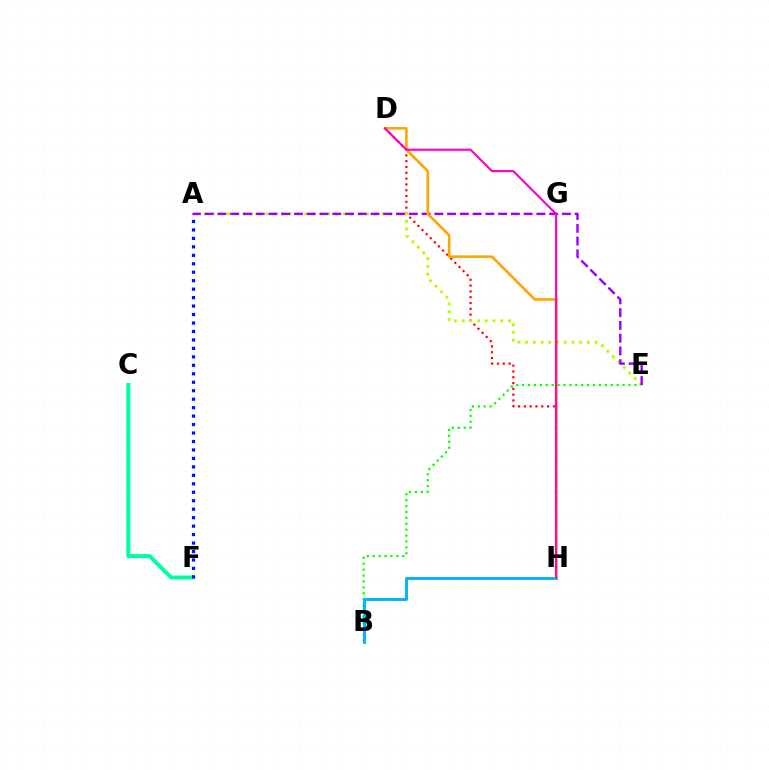{('B', 'E'): [{'color': '#08ff00', 'line_style': 'dotted', 'thickness': 1.61}], ('C', 'F'): [{'color': '#00ff9d', 'line_style': 'solid', 'thickness': 2.9}], ('D', 'H'): [{'color': '#ff0000', 'line_style': 'dotted', 'thickness': 1.58}, {'color': '#ffa500', 'line_style': 'solid', 'thickness': 1.9}, {'color': '#ff00bd', 'line_style': 'solid', 'thickness': 1.54}], ('A', 'E'): [{'color': '#b3ff00', 'line_style': 'dotted', 'thickness': 2.1}, {'color': '#9b00ff', 'line_style': 'dashed', 'thickness': 1.73}], ('B', 'H'): [{'color': '#00b5ff', 'line_style': 'solid', 'thickness': 2.1}], ('A', 'F'): [{'color': '#0010ff', 'line_style': 'dotted', 'thickness': 2.3}]}